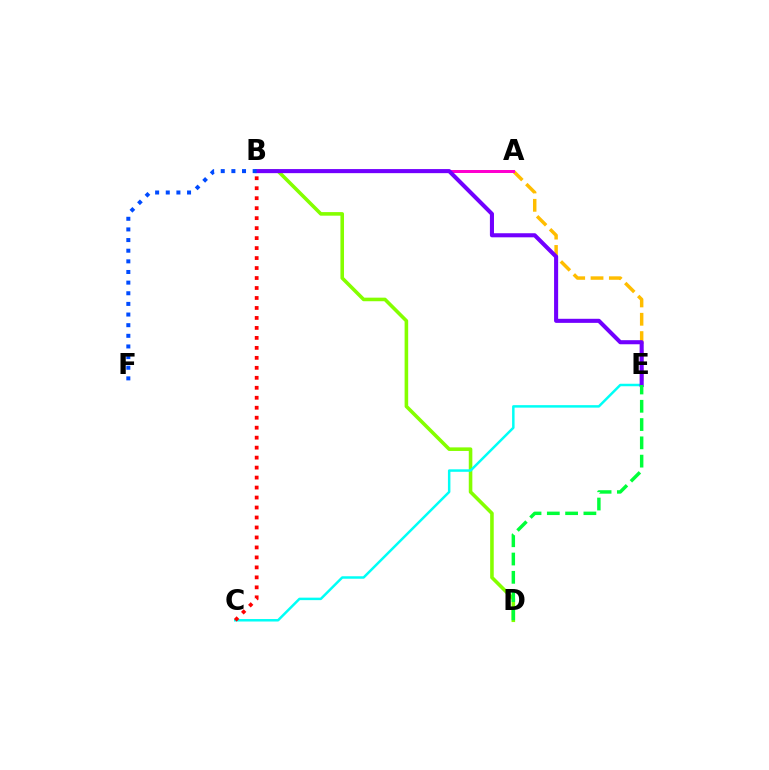{('B', 'D'): [{'color': '#84ff00', 'line_style': 'solid', 'thickness': 2.58}], ('A', 'E'): [{'color': '#ffbd00', 'line_style': 'dashed', 'thickness': 2.49}], ('C', 'E'): [{'color': '#00fff6', 'line_style': 'solid', 'thickness': 1.79}], ('A', 'B'): [{'color': '#ff00cf', 'line_style': 'solid', 'thickness': 2.16}], ('B', 'E'): [{'color': '#7200ff', 'line_style': 'solid', 'thickness': 2.94}], ('B', 'C'): [{'color': '#ff0000', 'line_style': 'dotted', 'thickness': 2.71}], ('D', 'E'): [{'color': '#00ff39', 'line_style': 'dashed', 'thickness': 2.48}], ('B', 'F'): [{'color': '#004bff', 'line_style': 'dotted', 'thickness': 2.89}]}